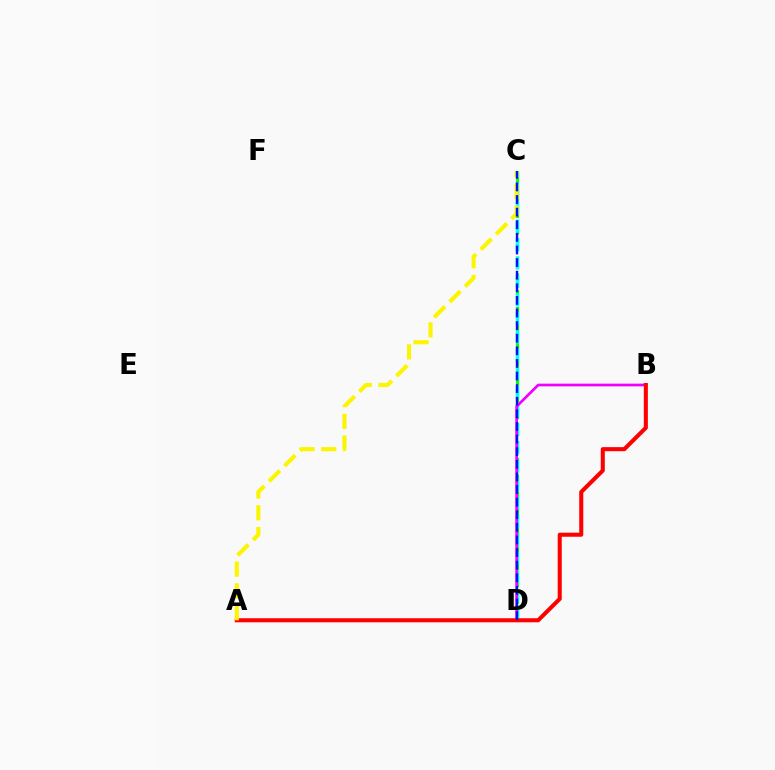{('C', 'D'): [{'color': '#08ff00', 'line_style': 'dashed', 'thickness': 2.28}, {'color': '#00fff6', 'line_style': 'dashed', 'thickness': 2.51}, {'color': '#0010ff', 'line_style': 'dashed', 'thickness': 1.71}], ('B', 'D'): [{'color': '#ee00ff', 'line_style': 'solid', 'thickness': 1.95}], ('A', 'B'): [{'color': '#ff0000', 'line_style': 'solid', 'thickness': 2.92}], ('A', 'C'): [{'color': '#fcf500', 'line_style': 'dashed', 'thickness': 2.96}]}